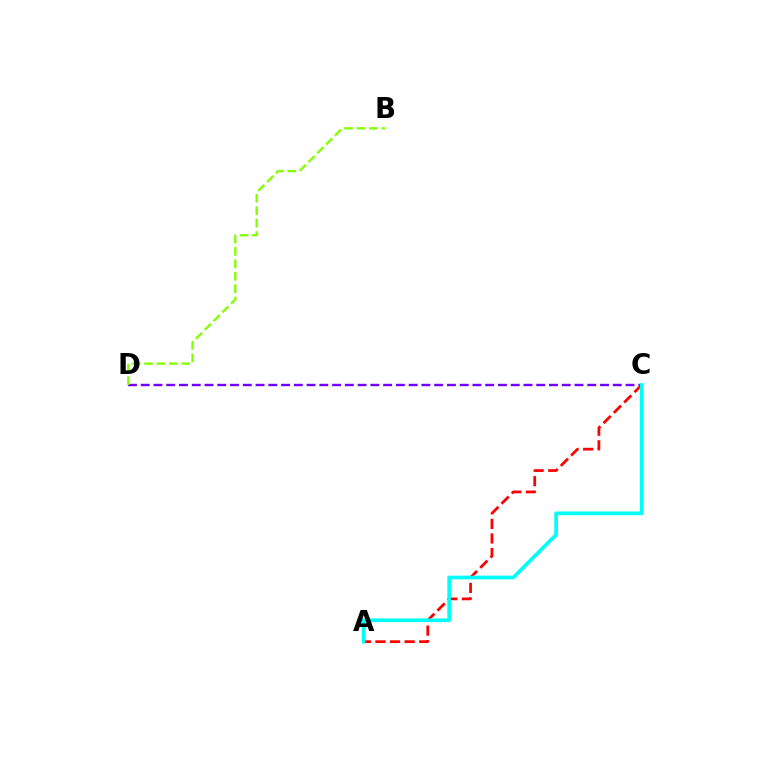{('A', 'C'): [{'color': '#ff0000', 'line_style': 'dashed', 'thickness': 1.98}, {'color': '#00fff6', 'line_style': 'solid', 'thickness': 2.67}], ('C', 'D'): [{'color': '#7200ff', 'line_style': 'dashed', 'thickness': 1.73}], ('B', 'D'): [{'color': '#84ff00', 'line_style': 'dashed', 'thickness': 1.69}]}